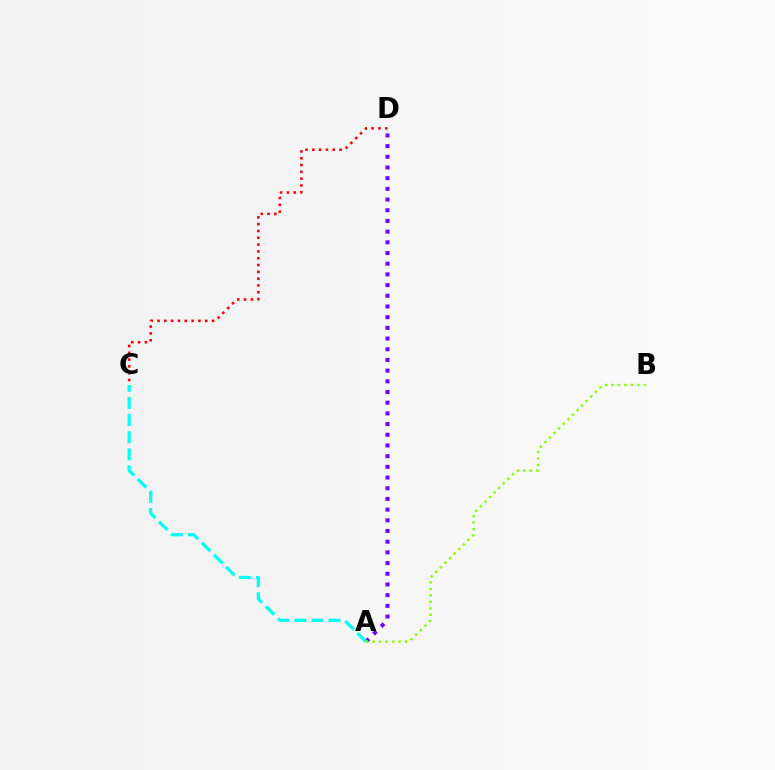{('A', 'D'): [{'color': '#7200ff', 'line_style': 'dotted', 'thickness': 2.9}], ('C', 'D'): [{'color': '#ff0000', 'line_style': 'dotted', 'thickness': 1.85}], ('A', 'C'): [{'color': '#00fff6', 'line_style': 'dashed', 'thickness': 2.33}], ('A', 'B'): [{'color': '#84ff00', 'line_style': 'dotted', 'thickness': 1.76}]}